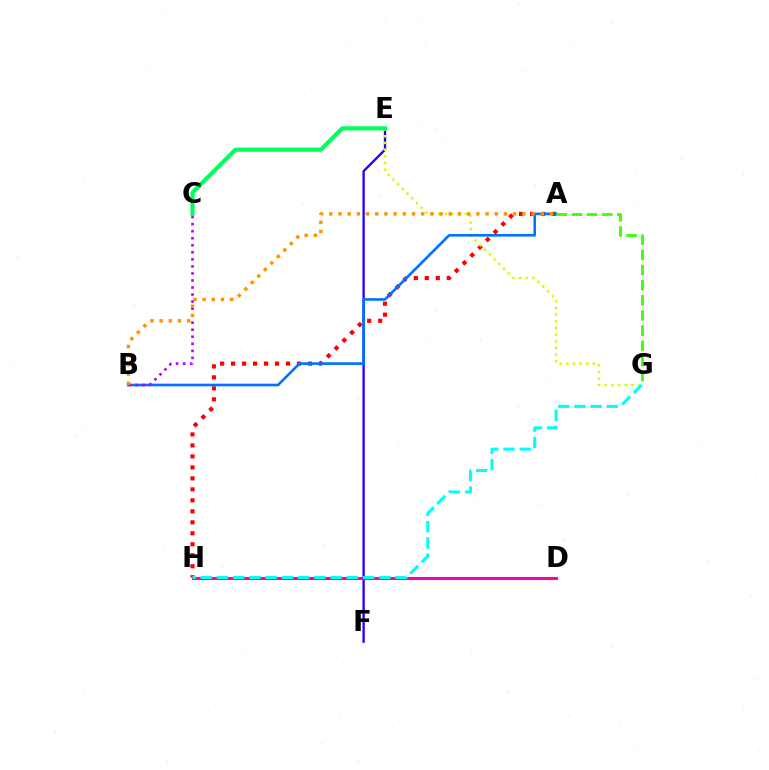{('E', 'F'): [{'color': '#2500ff', 'line_style': 'solid', 'thickness': 1.68}], ('A', 'H'): [{'color': '#ff0000', 'line_style': 'dotted', 'thickness': 2.98}], ('D', 'H'): [{'color': '#ff00ac', 'line_style': 'solid', 'thickness': 2.18}], ('E', 'G'): [{'color': '#d1ff00', 'line_style': 'dotted', 'thickness': 1.81}], ('A', 'B'): [{'color': '#0074ff', 'line_style': 'solid', 'thickness': 1.9}, {'color': '#ff9400', 'line_style': 'dotted', 'thickness': 2.5}], ('B', 'C'): [{'color': '#b900ff', 'line_style': 'dotted', 'thickness': 1.91}], ('G', 'H'): [{'color': '#00fff6', 'line_style': 'dashed', 'thickness': 2.21}], ('C', 'E'): [{'color': '#00ff5c', 'line_style': 'solid', 'thickness': 2.96}], ('A', 'G'): [{'color': '#3dff00', 'line_style': 'dashed', 'thickness': 2.06}]}